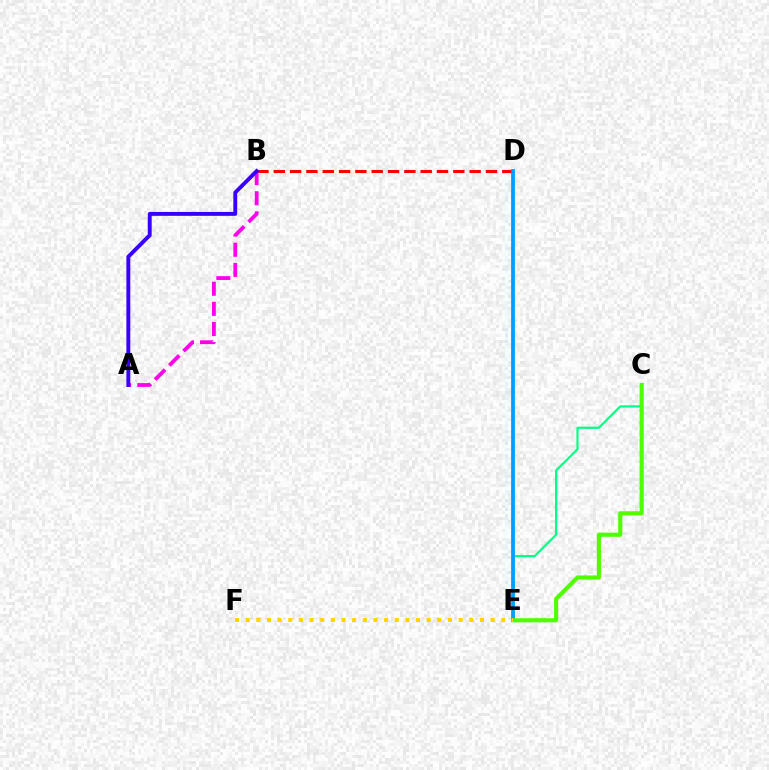{('C', 'E'): [{'color': '#00ff86', 'line_style': 'solid', 'thickness': 1.57}, {'color': '#4fff00', 'line_style': 'solid', 'thickness': 2.98}], ('B', 'D'): [{'color': '#ff0000', 'line_style': 'dashed', 'thickness': 2.22}], ('D', 'E'): [{'color': '#009eff', 'line_style': 'solid', 'thickness': 2.72}], ('E', 'F'): [{'color': '#ffd500', 'line_style': 'dotted', 'thickness': 2.89}], ('A', 'B'): [{'color': '#ff00ed', 'line_style': 'dashed', 'thickness': 2.73}, {'color': '#3700ff', 'line_style': 'solid', 'thickness': 2.8}]}